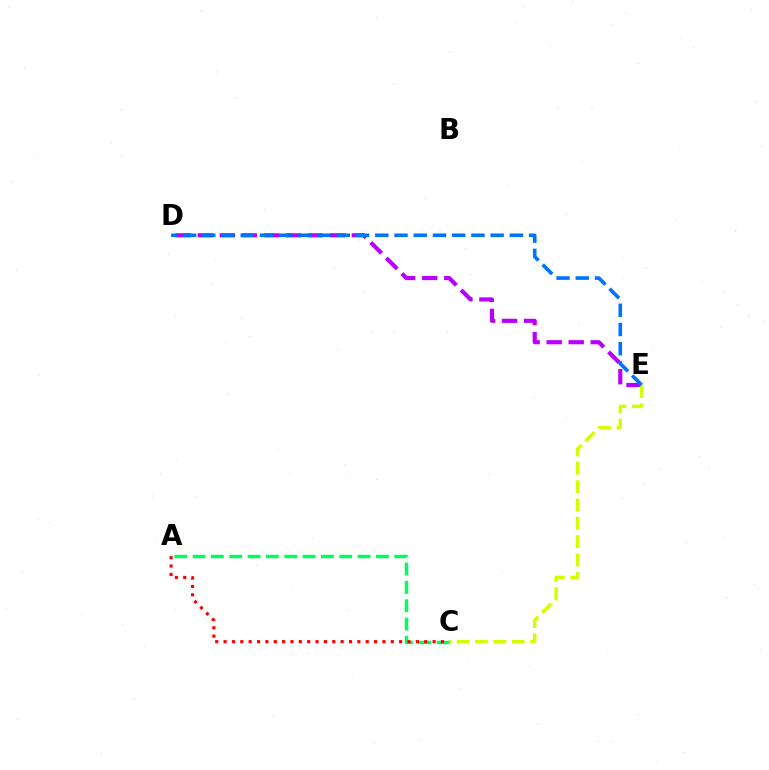{('D', 'E'): [{'color': '#b900ff', 'line_style': 'dashed', 'thickness': 2.99}, {'color': '#0074ff', 'line_style': 'dashed', 'thickness': 2.61}], ('C', 'E'): [{'color': '#d1ff00', 'line_style': 'dashed', 'thickness': 2.49}], ('A', 'C'): [{'color': '#00ff5c', 'line_style': 'dashed', 'thickness': 2.49}, {'color': '#ff0000', 'line_style': 'dotted', 'thickness': 2.27}]}